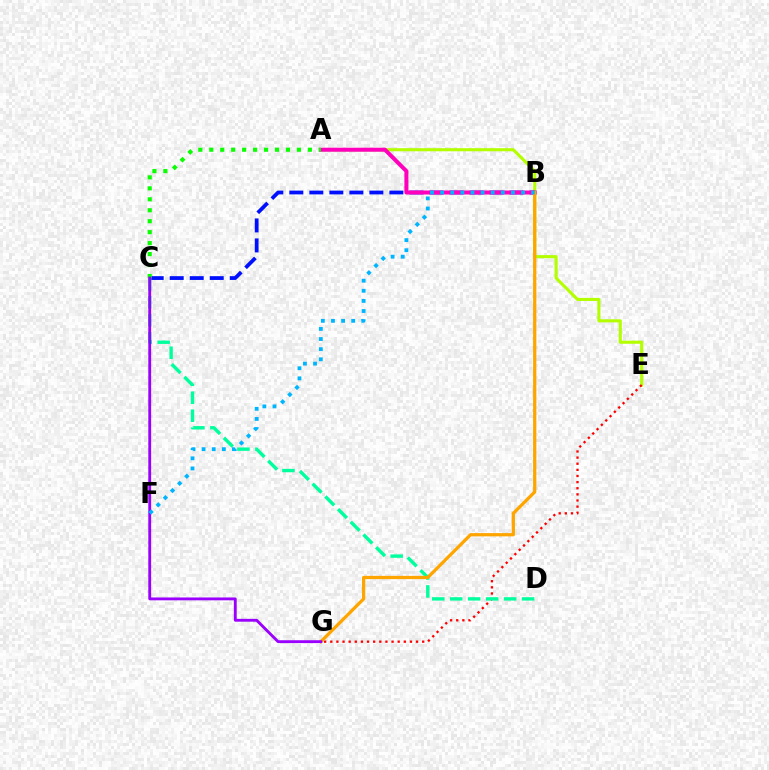{('A', 'E'): [{'color': '#b3ff00', 'line_style': 'solid', 'thickness': 2.22}], ('B', 'C'): [{'color': '#0010ff', 'line_style': 'dashed', 'thickness': 2.72}], ('E', 'G'): [{'color': '#ff0000', 'line_style': 'dotted', 'thickness': 1.66}], ('C', 'D'): [{'color': '#00ff9d', 'line_style': 'dashed', 'thickness': 2.44}], ('A', 'B'): [{'color': '#ff00bd', 'line_style': 'solid', 'thickness': 2.89}], ('A', 'C'): [{'color': '#08ff00', 'line_style': 'dotted', 'thickness': 2.98}], ('B', 'G'): [{'color': '#ffa500', 'line_style': 'solid', 'thickness': 2.34}], ('C', 'G'): [{'color': '#9b00ff', 'line_style': 'solid', 'thickness': 2.05}], ('B', 'F'): [{'color': '#00b5ff', 'line_style': 'dotted', 'thickness': 2.75}]}